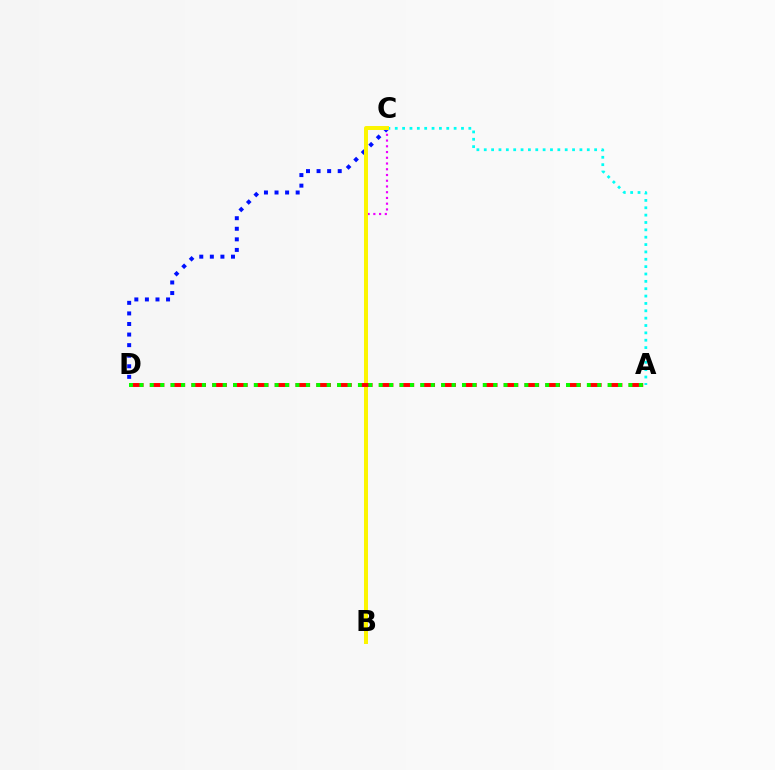{('A', 'C'): [{'color': '#00fff6', 'line_style': 'dotted', 'thickness': 2.0}], ('C', 'D'): [{'color': '#0010ff', 'line_style': 'dotted', 'thickness': 2.87}], ('B', 'C'): [{'color': '#ee00ff', 'line_style': 'dotted', 'thickness': 1.56}, {'color': '#fcf500', 'line_style': 'solid', 'thickness': 2.86}], ('A', 'D'): [{'color': '#ff0000', 'line_style': 'dashed', 'thickness': 2.83}, {'color': '#08ff00', 'line_style': 'dotted', 'thickness': 2.83}]}